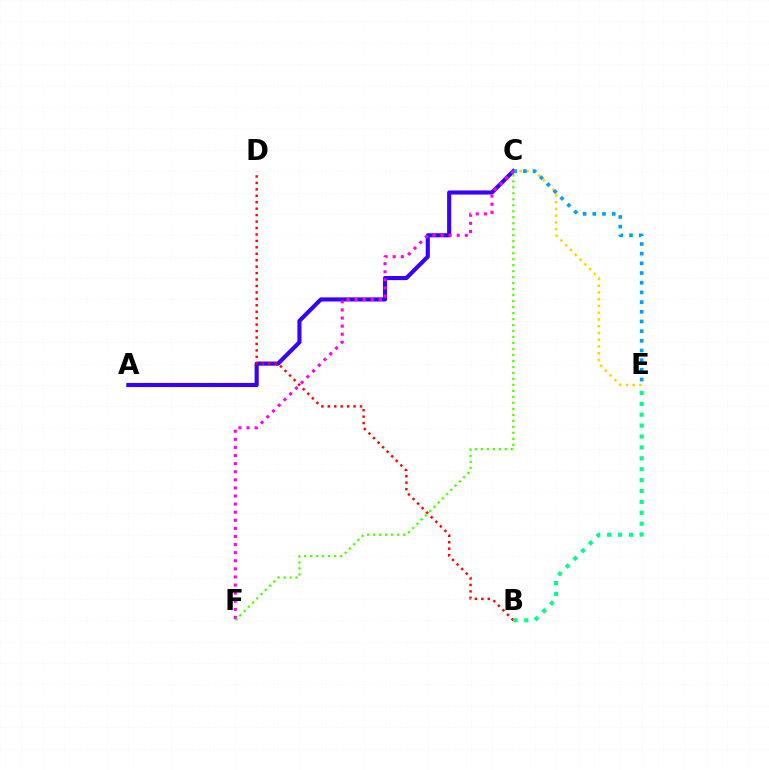{('C', 'E'): [{'color': '#ffd500', 'line_style': 'dotted', 'thickness': 1.83}, {'color': '#009eff', 'line_style': 'dotted', 'thickness': 2.63}], ('A', 'C'): [{'color': '#3700ff', 'line_style': 'solid', 'thickness': 2.96}], ('C', 'F'): [{'color': '#4fff00', 'line_style': 'dotted', 'thickness': 1.63}, {'color': '#ff00ed', 'line_style': 'dotted', 'thickness': 2.2}], ('B', 'D'): [{'color': '#ff0000', 'line_style': 'dotted', 'thickness': 1.75}], ('B', 'E'): [{'color': '#00ff86', 'line_style': 'dotted', 'thickness': 2.96}]}